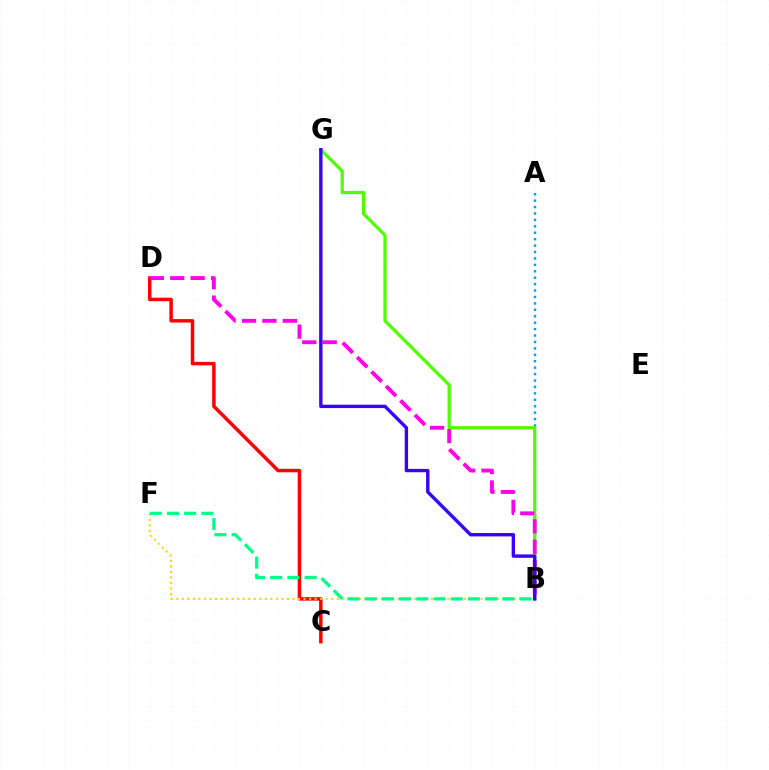{('A', 'B'): [{'color': '#009eff', 'line_style': 'dotted', 'thickness': 1.75}], ('B', 'G'): [{'color': '#4fff00', 'line_style': 'solid', 'thickness': 2.32}, {'color': '#3700ff', 'line_style': 'solid', 'thickness': 2.43}], ('C', 'D'): [{'color': '#ff0000', 'line_style': 'solid', 'thickness': 2.5}], ('B', 'D'): [{'color': '#ff00ed', 'line_style': 'dashed', 'thickness': 2.77}], ('B', 'F'): [{'color': '#ffd500', 'line_style': 'dotted', 'thickness': 1.5}, {'color': '#00ff86', 'line_style': 'dashed', 'thickness': 2.34}]}